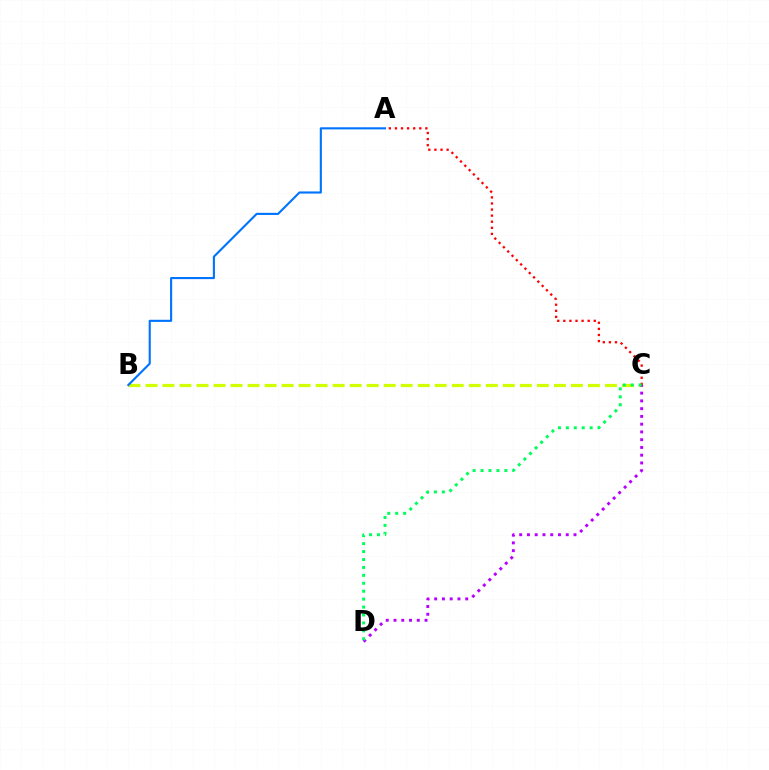{('B', 'C'): [{'color': '#d1ff00', 'line_style': 'dashed', 'thickness': 2.31}], ('A', 'B'): [{'color': '#0074ff', 'line_style': 'solid', 'thickness': 1.53}], ('A', 'C'): [{'color': '#ff0000', 'line_style': 'dotted', 'thickness': 1.65}], ('C', 'D'): [{'color': '#b900ff', 'line_style': 'dotted', 'thickness': 2.11}, {'color': '#00ff5c', 'line_style': 'dotted', 'thickness': 2.15}]}